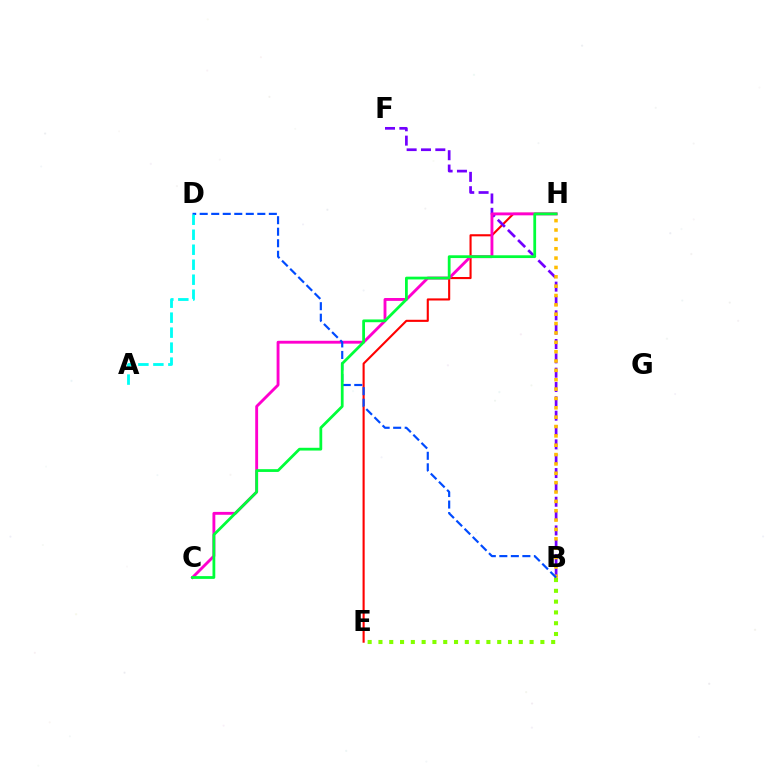{('E', 'H'): [{'color': '#ff0000', 'line_style': 'solid', 'thickness': 1.52}], ('B', 'E'): [{'color': '#84ff00', 'line_style': 'dotted', 'thickness': 2.93}], ('B', 'F'): [{'color': '#7200ff', 'line_style': 'dashed', 'thickness': 1.95}], ('C', 'H'): [{'color': '#ff00cf', 'line_style': 'solid', 'thickness': 2.07}, {'color': '#00ff39', 'line_style': 'solid', 'thickness': 2.0}], ('B', 'H'): [{'color': '#ffbd00', 'line_style': 'dotted', 'thickness': 2.54}], ('B', 'D'): [{'color': '#004bff', 'line_style': 'dashed', 'thickness': 1.57}], ('A', 'D'): [{'color': '#00fff6', 'line_style': 'dashed', 'thickness': 2.04}]}